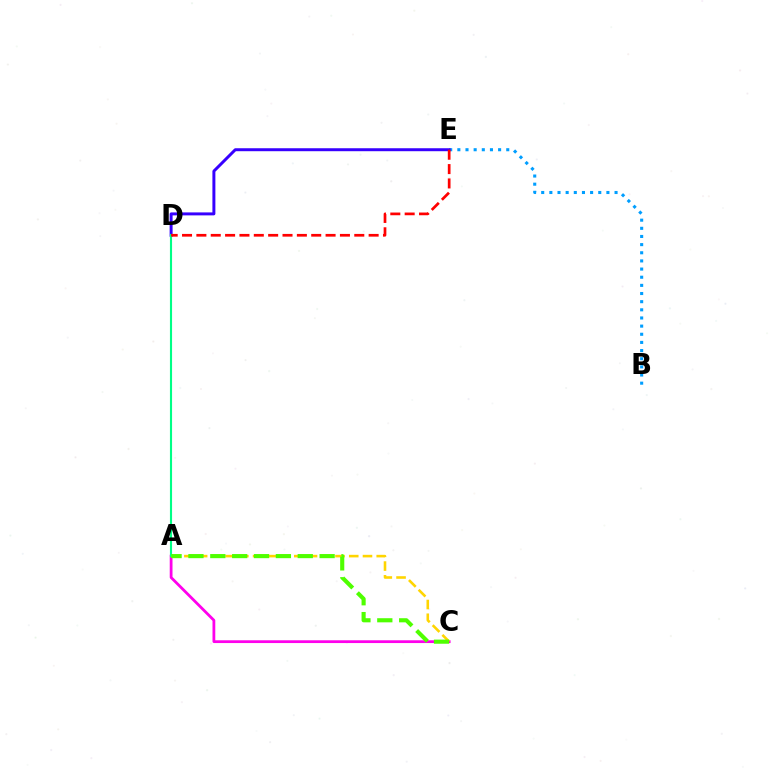{('B', 'E'): [{'color': '#009eff', 'line_style': 'dotted', 'thickness': 2.21}], ('A', 'C'): [{'color': '#ff00ed', 'line_style': 'solid', 'thickness': 2.0}, {'color': '#ffd500', 'line_style': 'dashed', 'thickness': 1.87}, {'color': '#4fff00', 'line_style': 'dashed', 'thickness': 2.97}], ('D', 'E'): [{'color': '#3700ff', 'line_style': 'solid', 'thickness': 2.14}, {'color': '#ff0000', 'line_style': 'dashed', 'thickness': 1.95}], ('A', 'D'): [{'color': '#00ff86', 'line_style': 'solid', 'thickness': 1.53}]}